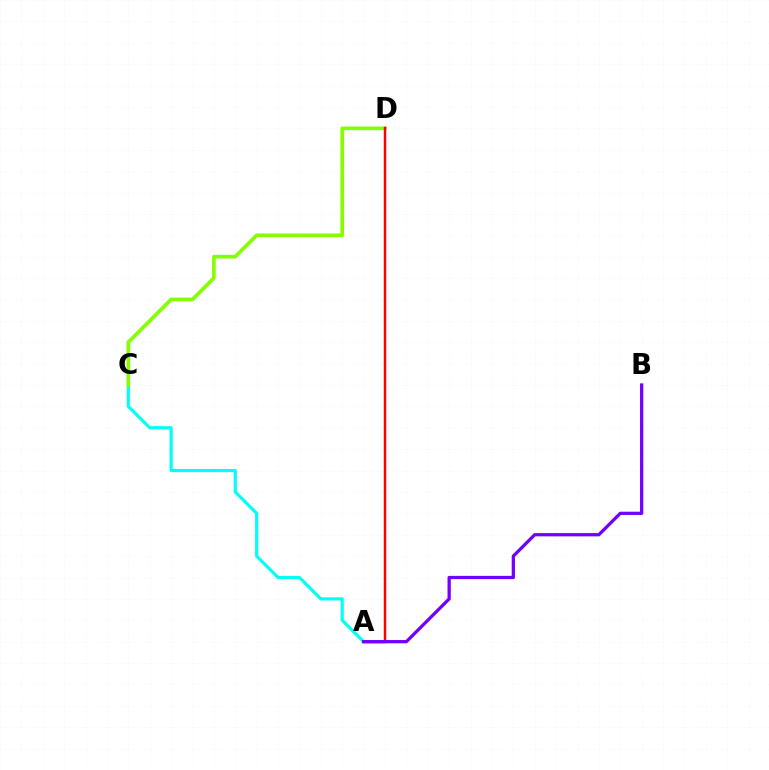{('A', 'C'): [{'color': '#00fff6', 'line_style': 'solid', 'thickness': 2.27}], ('C', 'D'): [{'color': '#84ff00', 'line_style': 'solid', 'thickness': 2.63}], ('A', 'D'): [{'color': '#ff0000', 'line_style': 'solid', 'thickness': 1.76}], ('A', 'B'): [{'color': '#7200ff', 'line_style': 'solid', 'thickness': 2.35}]}